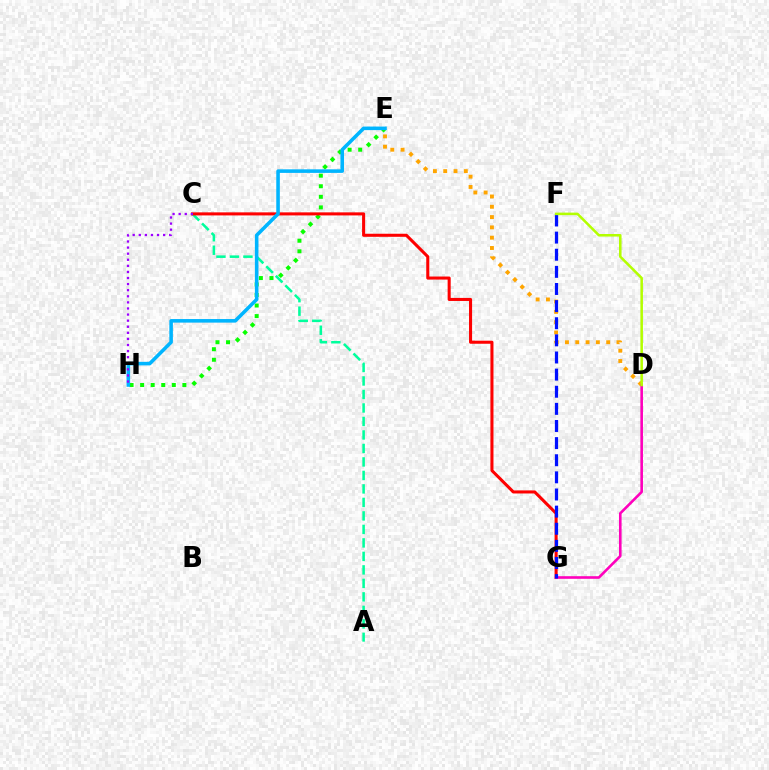{('E', 'H'): [{'color': '#08ff00', 'line_style': 'dotted', 'thickness': 2.87}, {'color': '#00b5ff', 'line_style': 'solid', 'thickness': 2.57}], ('A', 'C'): [{'color': '#00ff9d', 'line_style': 'dashed', 'thickness': 1.83}], ('C', 'G'): [{'color': '#ff0000', 'line_style': 'solid', 'thickness': 2.2}], ('D', 'E'): [{'color': '#ffa500', 'line_style': 'dotted', 'thickness': 2.8}], ('D', 'G'): [{'color': '#ff00bd', 'line_style': 'solid', 'thickness': 1.88}], ('F', 'G'): [{'color': '#0010ff', 'line_style': 'dashed', 'thickness': 2.33}], ('D', 'F'): [{'color': '#b3ff00', 'line_style': 'solid', 'thickness': 1.83}], ('C', 'H'): [{'color': '#9b00ff', 'line_style': 'dotted', 'thickness': 1.65}]}